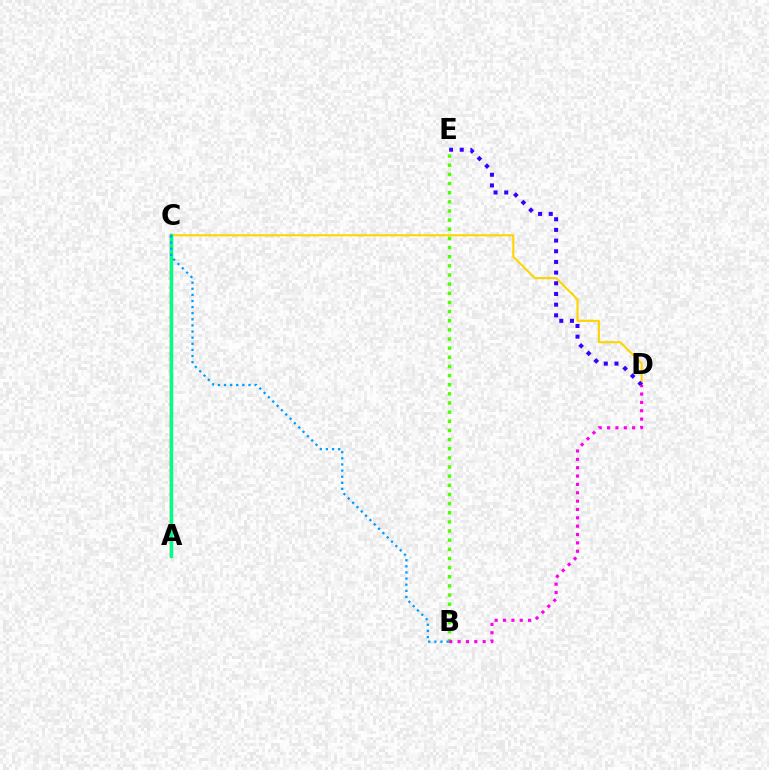{('C', 'D'): [{'color': '#ffd500', 'line_style': 'solid', 'thickness': 1.53}], ('A', 'C'): [{'color': '#ff0000', 'line_style': 'solid', 'thickness': 1.64}, {'color': '#00ff86', 'line_style': 'solid', 'thickness': 2.46}], ('B', 'E'): [{'color': '#4fff00', 'line_style': 'dotted', 'thickness': 2.48}], ('D', 'E'): [{'color': '#3700ff', 'line_style': 'dotted', 'thickness': 2.9}], ('B', 'D'): [{'color': '#ff00ed', 'line_style': 'dotted', 'thickness': 2.27}], ('B', 'C'): [{'color': '#009eff', 'line_style': 'dotted', 'thickness': 1.66}]}